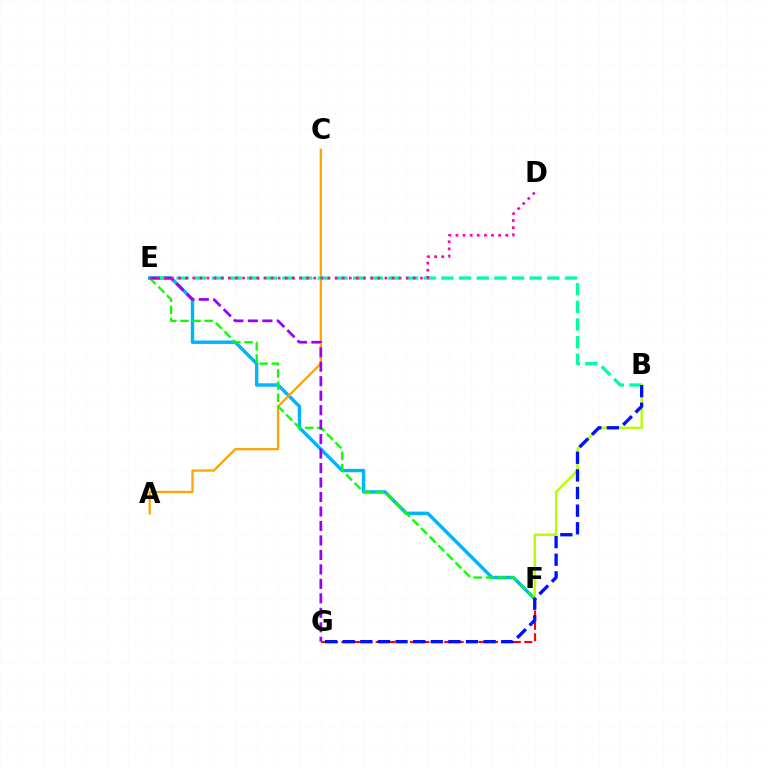{('E', 'F'): [{'color': '#00b5ff', 'line_style': 'solid', 'thickness': 2.47}, {'color': '#08ff00', 'line_style': 'dashed', 'thickness': 1.65}], ('A', 'C'): [{'color': '#ffa500', 'line_style': 'solid', 'thickness': 1.65}], ('B', 'E'): [{'color': '#00ff9d', 'line_style': 'dashed', 'thickness': 2.4}], ('F', 'G'): [{'color': '#ff0000', 'line_style': 'dashed', 'thickness': 1.55}], ('B', 'F'): [{'color': '#b3ff00', 'line_style': 'solid', 'thickness': 1.7}], ('E', 'G'): [{'color': '#9b00ff', 'line_style': 'dashed', 'thickness': 1.97}], ('D', 'E'): [{'color': '#ff00bd', 'line_style': 'dotted', 'thickness': 1.93}], ('B', 'G'): [{'color': '#0010ff', 'line_style': 'dashed', 'thickness': 2.39}]}